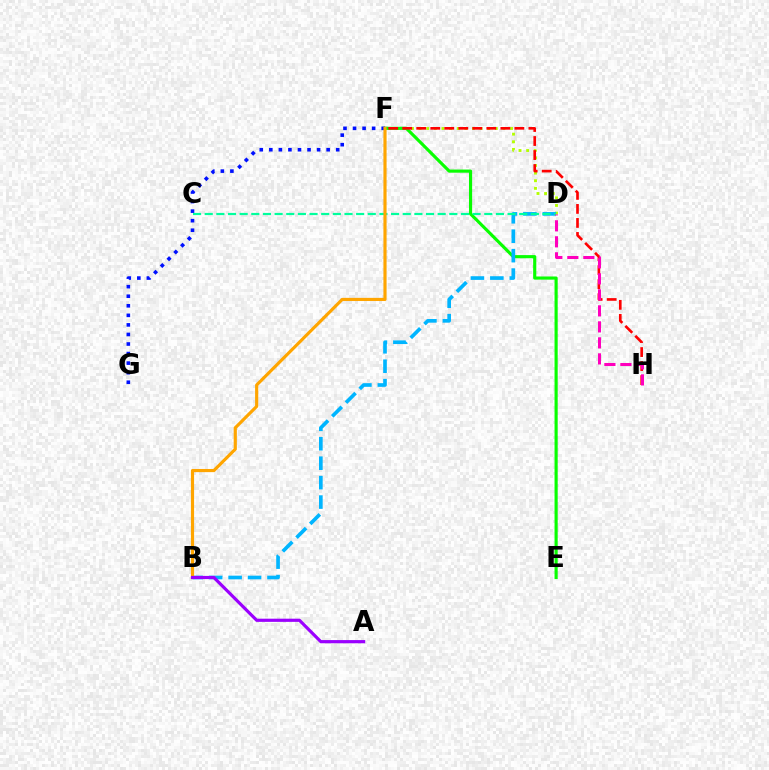{('D', 'F'): [{'color': '#b3ff00', 'line_style': 'dotted', 'thickness': 2.07}], ('E', 'F'): [{'color': '#08ff00', 'line_style': 'solid', 'thickness': 2.26}], ('F', 'H'): [{'color': '#ff0000', 'line_style': 'dashed', 'thickness': 1.9}], ('B', 'D'): [{'color': '#00b5ff', 'line_style': 'dashed', 'thickness': 2.64}], ('C', 'D'): [{'color': '#00ff9d', 'line_style': 'dashed', 'thickness': 1.58}], ('F', 'G'): [{'color': '#0010ff', 'line_style': 'dotted', 'thickness': 2.6}], ('D', 'H'): [{'color': '#ff00bd', 'line_style': 'dashed', 'thickness': 2.17}], ('B', 'F'): [{'color': '#ffa500', 'line_style': 'solid', 'thickness': 2.27}], ('A', 'B'): [{'color': '#9b00ff', 'line_style': 'solid', 'thickness': 2.29}]}